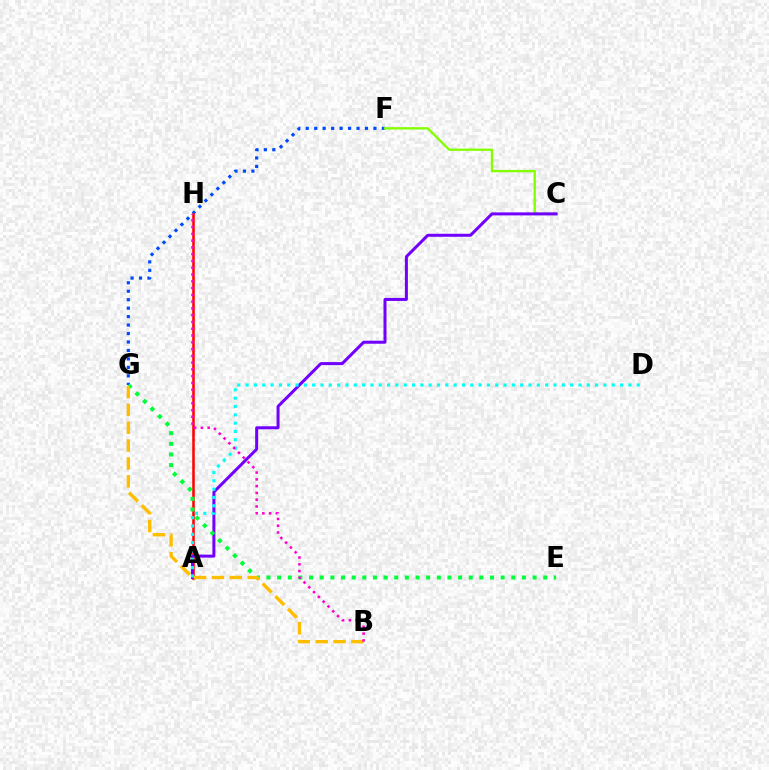{('F', 'G'): [{'color': '#004bff', 'line_style': 'dotted', 'thickness': 2.3}], ('C', 'F'): [{'color': '#84ff00', 'line_style': 'solid', 'thickness': 1.68}], ('A', 'H'): [{'color': '#ff0000', 'line_style': 'solid', 'thickness': 1.82}], ('A', 'C'): [{'color': '#7200ff', 'line_style': 'solid', 'thickness': 2.17}], ('E', 'G'): [{'color': '#00ff39', 'line_style': 'dotted', 'thickness': 2.89}], ('B', 'G'): [{'color': '#ffbd00', 'line_style': 'dashed', 'thickness': 2.43}], ('A', 'D'): [{'color': '#00fff6', 'line_style': 'dotted', 'thickness': 2.26}], ('B', 'H'): [{'color': '#ff00cf', 'line_style': 'dotted', 'thickness': 1.84}]}